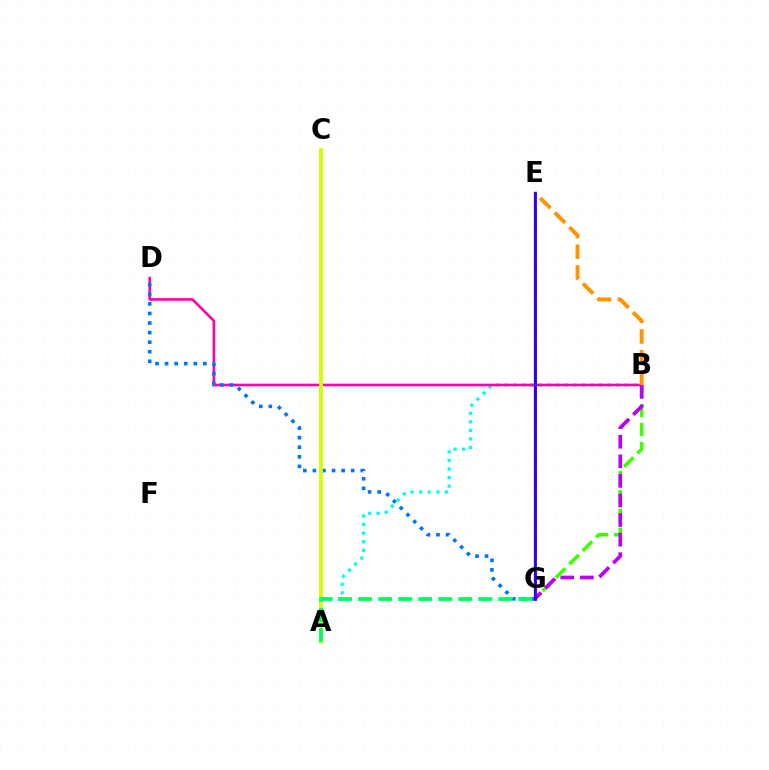{('A', 'B'): [{'color': '#00fff6', 'line_style': 'dotted', 'thickness': 2.33}], ('E', 'G'): [{'color': '#ff0000', 'line_style': 'solid', 'thickness': 1.68}, {'color': '#2500ff', 'line_style': 'solid', 'thickness': 2.02}], ('B', 'G'): [{'color': '#3dff00', 'line_style': 'dashed', 'thickness': 2.57}, {'color': '#b900ff', 'line_style': 'dashed', 'thickness': 2.66}], ('B', 'D'): [{'color': '#ff00ac', 'line_style': 'solid', 'thickness': 1.9}], ('B', 'E'): [{'color': '#ff9400', 'line_style': 'dashed', 'thickness': 2.81}], ('D', 'G'): [{'color': '#0074ff', 'line_style': 'dotted', 'thickness': 2.6}], ('A', 'C'): [{'color': '#d1ff00', 'line_style': 'solid', 'thickness': 2.77}], ('A', 'G'): [{'color': '#00ff5c', 'line_style': 'dashed', 'thickness': 2.72}]}